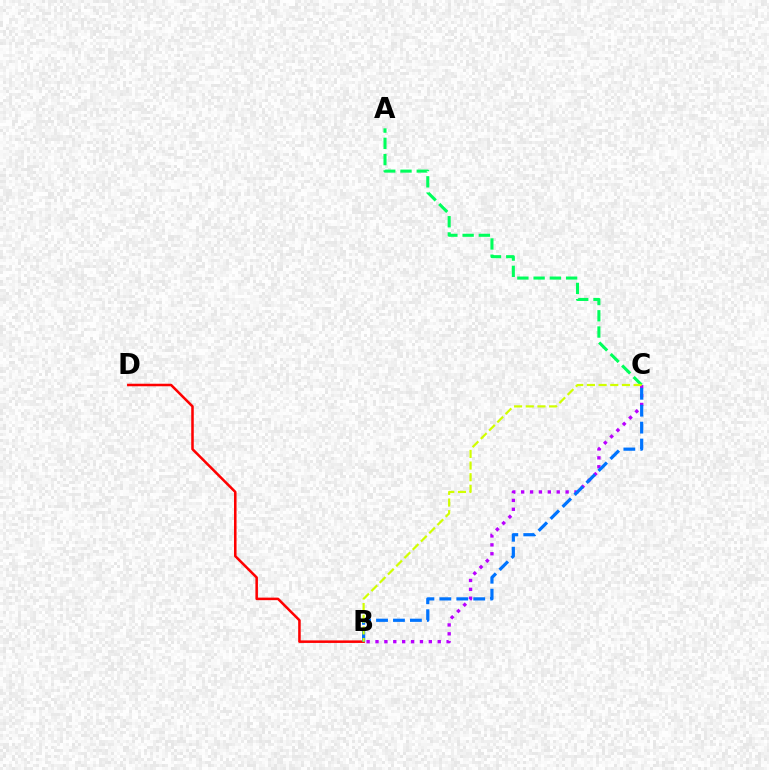{('A', 'C'): [{'color': '#00ff5c', 'line_style': 'dashed', 'thickness': 2.21}], ('B', 'D'): [{'color': '#ff0000', 'line_style': 'solid', 'thickness': 1.82}], ('B', 'C'): [{'color': '#b900ff', 'line_style': 'dotted', 'thickness': 2.42}, {'color': '#0074ff', 'line_style': 'dashed', 'thickness': 2.3}, {'color': '#d1ff00', 'line_style': 'dashed', 'thickness': 1.59}]}